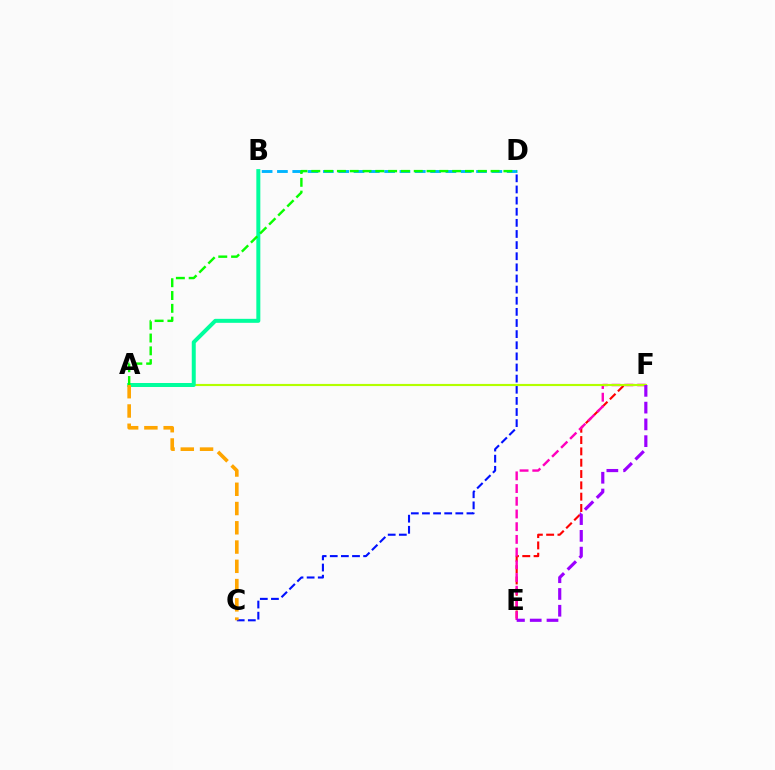{('E', 'F'): [{'color': '#ff0000', 'line_style': 'dashed', 'thickness': 1.54}, {'color': '#ff00bd', 'line_style': 'dashed', 'thickness': 1.73}, {'color': '#9b00ff', 'line_style': 'dashed', 'thickness': 2.28}], ('C', 'D'): [{'color': '#0010ff', 'line_style': 'dashed', 'thickness': 1.51}], ('A', 'F'): [{'color': '#b3ff00', 'line_style': 'solid', 'thickness': 1.55}], ('B', 'D'): [{'color': '#00b5ff', 'line_style': 'dashed', 'thickness': 2.08}], ('A', 'B'): [{'color': '#00ff9d', 'line_style': 'solid', 'thickness': 2.87}], ('A', 'D'): [{'color': '#08ff00', 'line_style': 'dashed', 'thickness': 1.74}], ('A', 'C'): [{'color': '#ffa500', 'line_style': 'dashed', 'thickness': 2.62}]}